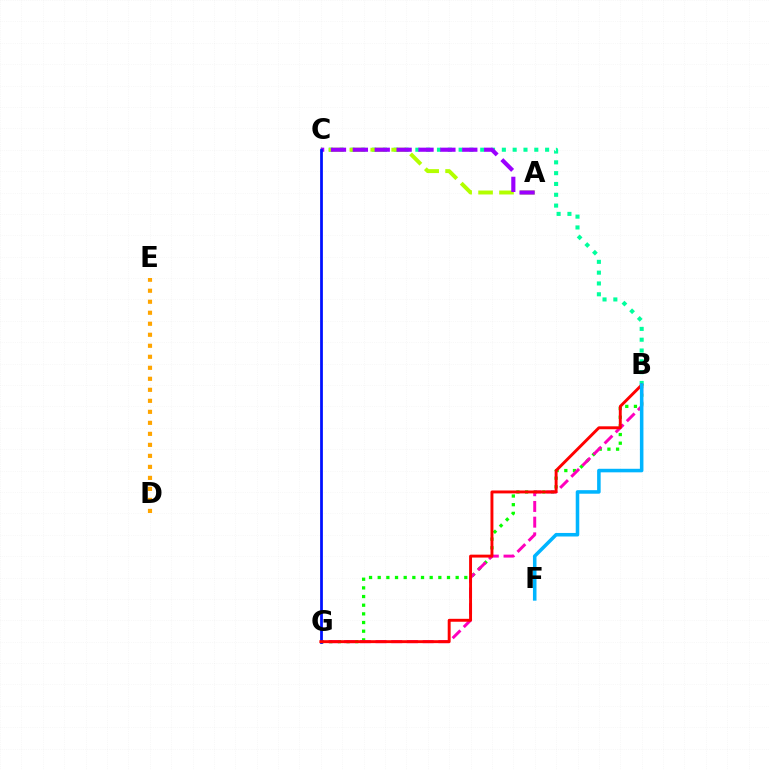{('B', 'G'): [{'color': '#08ff00', 'line_style': 'dotted', 'thickness': 2.35}, {'color': '#ff00bd', 'line_style': 'dashed', 'thickness': 2.13}, {'color': '#ff0000', 'line_style': 'solid', 'thickness': 2.1}], ('B', 'C'): [{'color': '#00ff9d', 'line_style': 'dotted', 'thickness': 2.94}], ('A', 'C'): [{'color': '#b3ff00', 'line_style': 'dashed', 'thickness': 2.84}, {'color': '#9b00ff', 'line_style': 'dashed', 'thickness': 2.97}], ('D', 'E'): [{'color': '#ffa500', 'line_style': 'dotted', 'thickness': 2.99}], ('C', 'G'): [{'color': '#0010ff', 'line_style': 'solid', 'thickness': 1.98}], ('B', 'F'): [{'color': '#00b5ff', 'line_style': 'solid', 'thickness': 2.55}]}